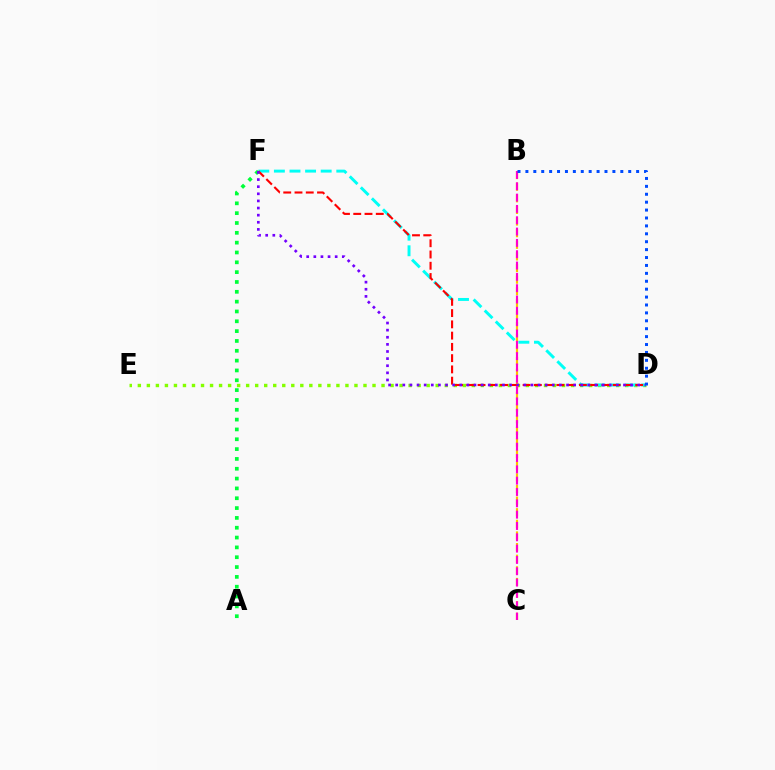{('D', 'E'): [{'color': '#84ff00', 'line_style': 'dotted', 'thickness': 2.45}], ('D', 'F'): [{'color': '#00fff6', 'line_style': 'dashed', 'thickness': 2.12}, {'color': '#ff0000', 'line_style': 'dashed', 'thickness': 1.53}, {'color': '#7200ff', 'line_style': 'dotted', 'thickness': 1.93}], ('A', 'F'): [{'color': '#00ff39', 'line_style': 'dotted', 'thickness': 2.67}], ('B', 'C'): [{'color': '#ffbd00', 'line_style': 'dashed', 'thickness': 1.58}, {'color': '#ff00cf', 'line_style': 'dashed', 'thickness': 1.54}], ('B', 'D'): [{'color': '#004bff', 'line_style': 'dotted', 'thickness': 2.15}]}